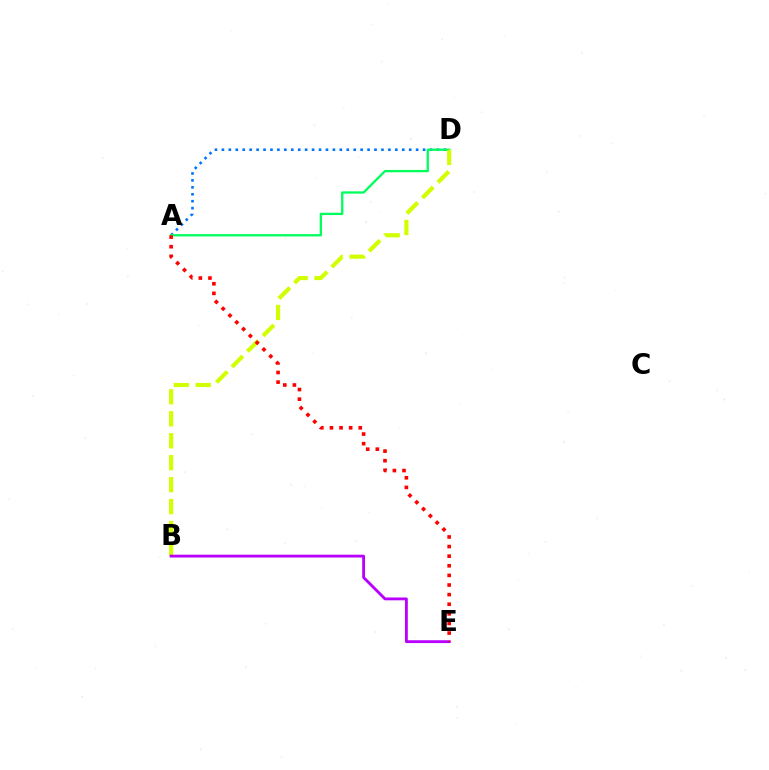{('A', 'D'): [{'color': '#0074ff', 'line_style': 'dotted', 'thickness': 1.88}, {'color': '#00ff5c', 'line_style': 'solid', 'thickness': 1.66}], ('B', 'D'): [{'color': '#d1ff00', 'line_style': 'dashed', 'thickness': 2.98}], ('B', 'E'): [{'color': '#b900ff', 'line_style': 'solid', 'thickness': 2.05}], ('A', 'E'): [{'color': '#ff0000', 'line_style': 'dotted', 'thickness': 2.61}]}